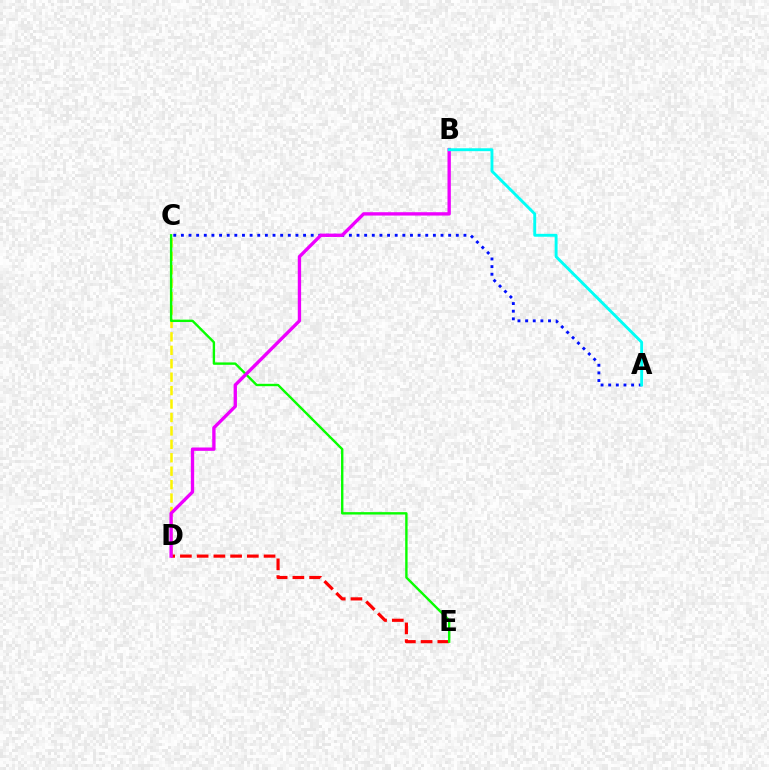{('C', 'D'): [{'color': '#fcf500', 'line_style': 'dashed', 'thickness': 1.82}], ('A', 'C'): [{'color': '#0010ff', 'line_style': 'dotted', 'thickness': 2.07}], ('D', 'E'): [{'color': '#ff0000', 'line_style': 'dashed', 'thickness': 2.27}], ('C', 'E'): [{'color': '#08ff00', 'line_style': 'solid', 'thickness': 1.72}], ('B', 'D'): [{'color': '#ee00ff', 'line_style': 'solid', 'thickness': 2.41}], ('A', 'B'): [{'color': '#00fff6', 'line_style': 'solid', 'thickness': 2.09}]}